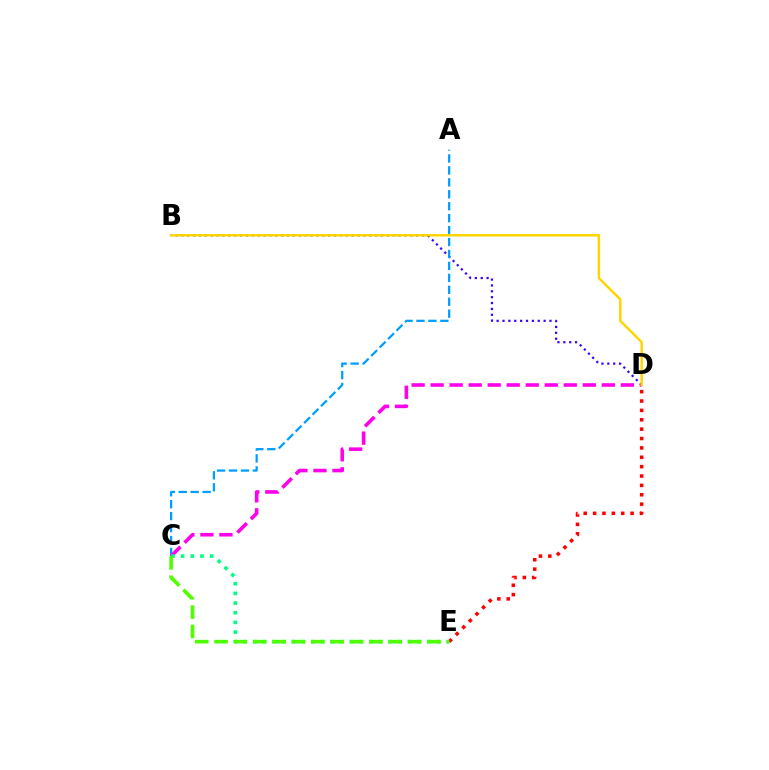{('B', 'D'): [{'color': '#3700ff', 'line_style': 'dotted', 'thickness': 1.6}, {'color': '#ffd500', 'line_style': 'solid', 'thickness': 1.78}], ('A', 'C'): [{'color': '#009eff', 'line_style': 'dashed', 'thickness': 1.62}], ('D', 'E'): [{'color': '#ff0000', 'line_style': 'dotted', 'thickness': 2.55}], ('C', 'D'): [{'color': '#ff00ed', 'line_style': 'dashed', 'thickness': 2.58}], ('C', 'E'): [{'color': '#00ff86', 'line_style': 'dotted', 'thickness': 2.63}, {'color': '#4fff00', 'line_style': 'dashed', 'thickness': 2.63}]}